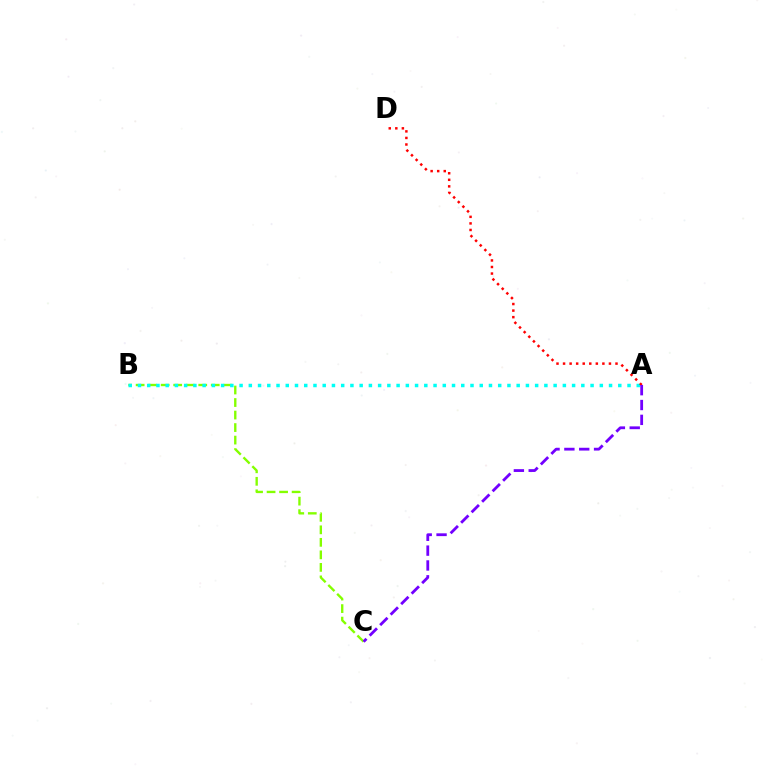{('B', 'C'): [{'color': '#84ff00', 'line_style': 'dashed', 'thickness': 1.7}], ('A', 'B'): [{'color': '#00fff6', 'line_style': 'dotted', 'thickness': 2.51}], ('A', 'D'): [{'color': '#ff0000', 'line_style': 'dotted', 'thickness': 1.78}], ('A', 'C'): [{'color': '#7200ff', 'line_style': 'dashed', 'thickness': 2.02}]}